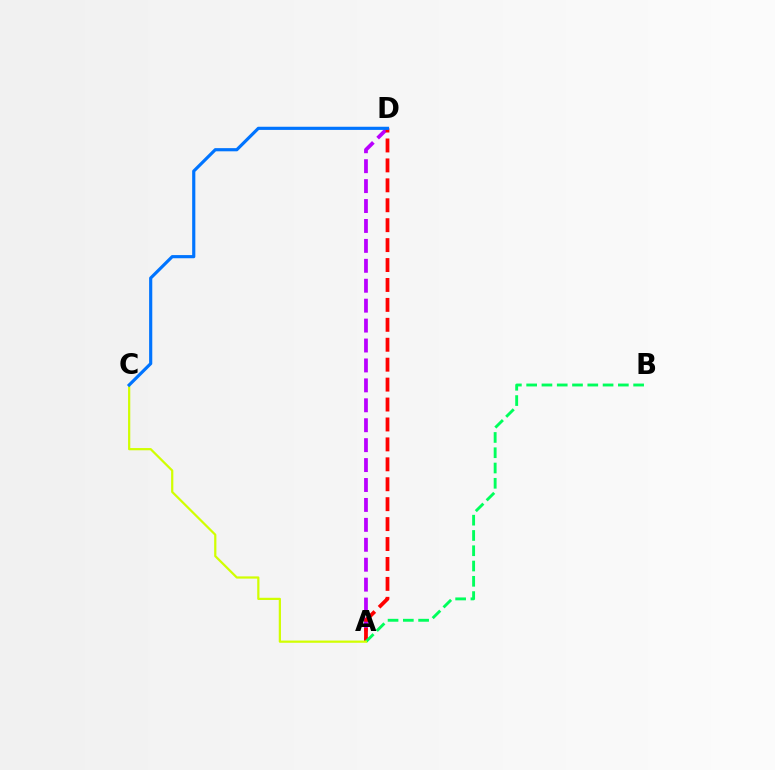{('A', 'D'): [{'color': '#b900ff', 'line_style': 'dashed', 'thickness': 2.71}, {'color': '#ff0000', 'line_style': 'dashed', 'thickness': 2.71}], ('A', 'B'): [{'color': '#00ff5c', 'line_style': 'dashed', 'thickness': 2.08}], ('A', 'C'): [{'color': '#d1ff00', 'line_style': 'solid', 'thickness': 1.6}], ('C', 'D'): [{'color': '#0074ff', 'line_style': 'solid', 'thickness': 2.28}]}